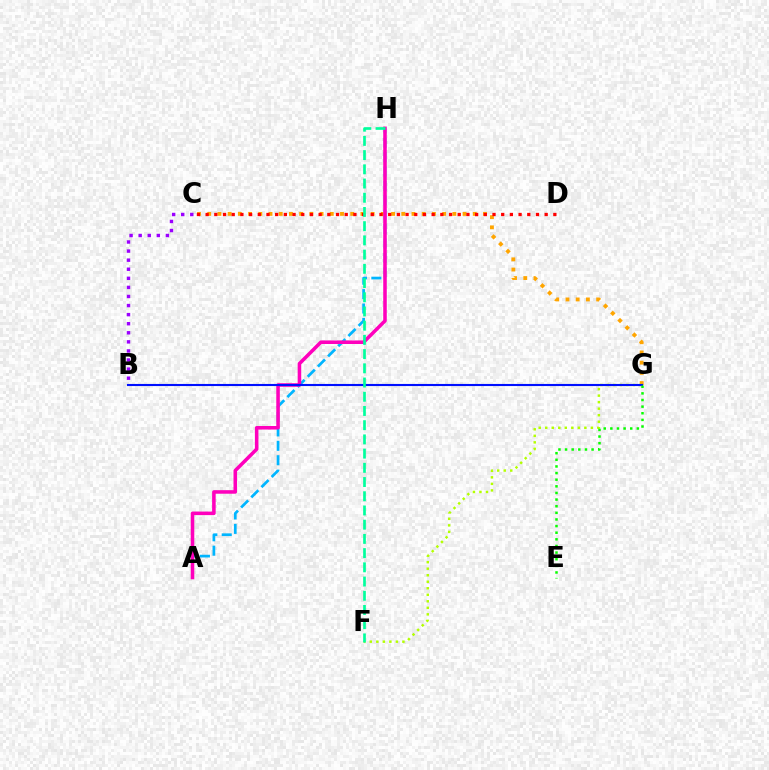{('A', 'H'): [{'color': '#00b5ff', 'line_style': 'dashed', 'thickness': 1.96}, {'color': '#ff00bd', 'line_style': 'solid', 'thickness': 2.55}], ('B', 'C'): [{'color': '#9b00ff', 'line_style': 'dotted', 'thickness': 2.47}], ('C', 'G'): [{'color': '#ffa500', 'line_style': 'dotted', 'thickness': 2.77}], ('F', 'G'): [{'color': '#b3ff00', 'line_style': 'dotted', 'thickness': 1.77}], ('B', 'G'): [{'color': '#0010ff', 'line_style': 'solid', 'thickness': 1.52}], ('C', 'D'): [{'color': '#ff0000', 'line_style': 'dotted', 'thickness': 2.36}], ('E', 'G'): [{'color': '#08ff00', 'line_style': 'dotted', 'thickness': 1.8}], ('F', 'H'): [{'color': '#00ff9d', 'line_style': 'dashed', 'thickness': 1.93}]}